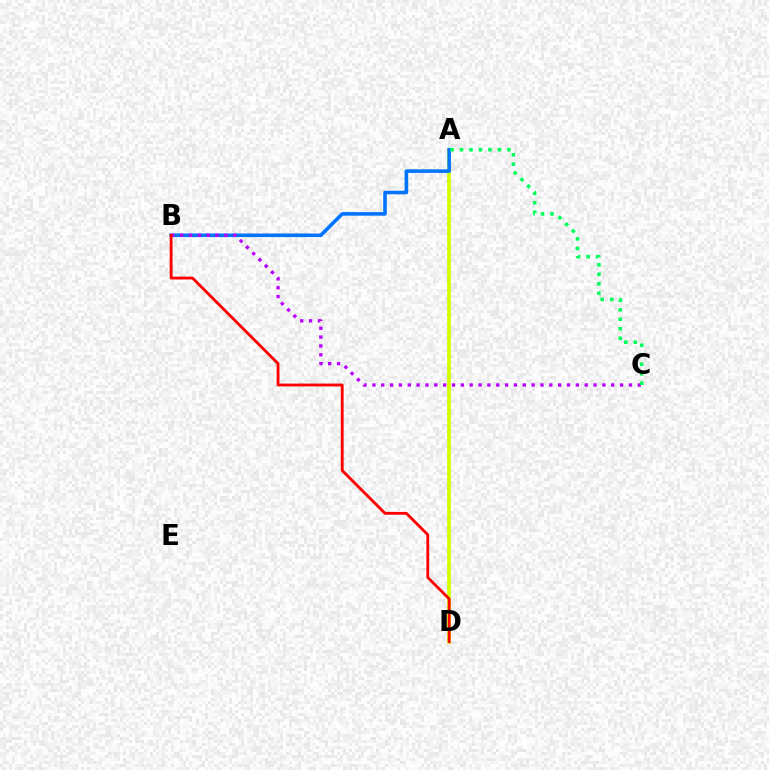{('A', 'D'): [{'color': '#d1ff00', 'line_style': 'solid', 'thickness': 2.64}], ('A', 'B'): [{'color': '#0074ff', 'line_style': 'solid', 'thickness': 2.58}], ('B', 'C'): [{'color': '#b900ff', 'line_style': 'dotted', 'thickness': 2.4}], ('A', 'C'): [{'color': '#00ff5c', 'line_style': 'dotted', 'thickness': 2.58}], ('B', 'D'): [{'color': '#ff0000', 'line_style': 'solid', 'thickness': 2.05}]}